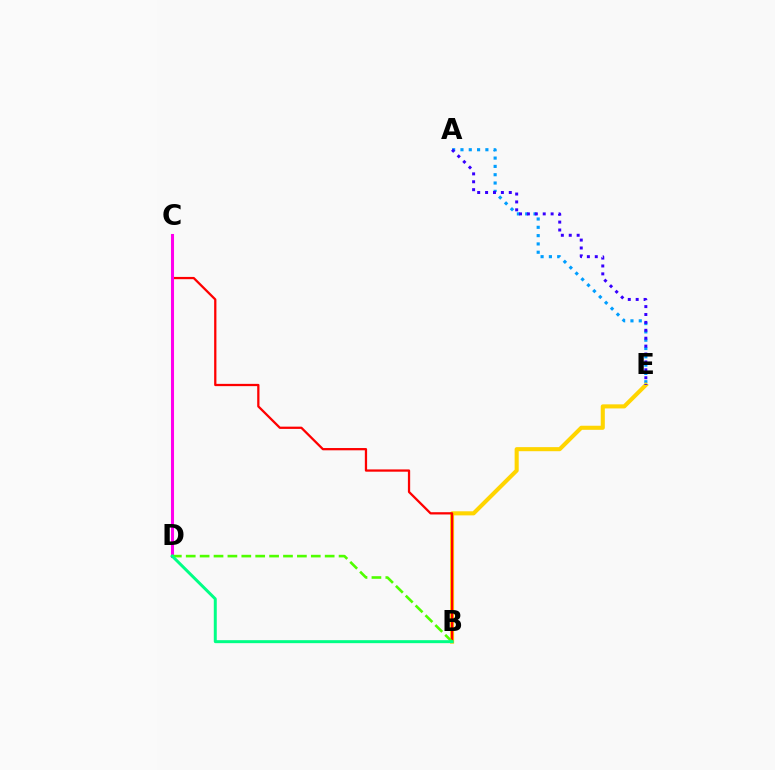{('A', 'E'): [{'color': '#009eff', 'line_style': 'dotted', 'thickness': 2.26}, {'color': '#3700ff', 'line_style': 'dotted', 'thickness': 2.15}], ('B', 'E'): [{'color': '#ffd500', 'line_style': 'solid', 'thickness': 2.94}], ('B', 'C'): [{'color': '#ff0000', 'line_style': 'solid', 'thickness': 1.63}], ('C', 'D'): [{'color': '#ff00ed', 'line_style': 'solid', 'thickness': 2.2}], ('B', 'D'): [{'color': '#4fff00', 'line_style': 'dashed', 'thickness': 1.89}, {'color': '#00ff86', 'line_style': 'solid', 'thickness': 2.14}]}